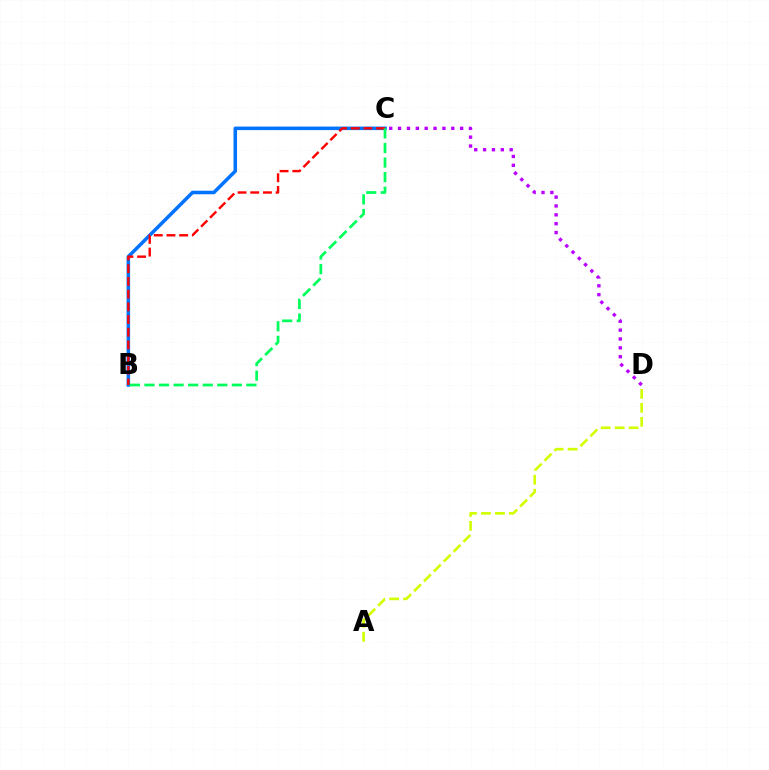{('A', 'D'): [{'color': '#d1ff00', 'line_style': 'dashed', 'thickness': 1.9}], ('B', 'C'): [{'color': '#0074ff', 'line_style': 'solid', 'thickness': 2.54}, {'color': '#ff0000', 'line_style': 'dashed', 'thickness': 1.72}, {'color': '#00ff5c', 'line_style': 'dashed', 'thickness': 1.98}], ('C', 'D'): [{'color': '#b900ff', 'line_style': 'dotted', 'thickness': 2.41}]}